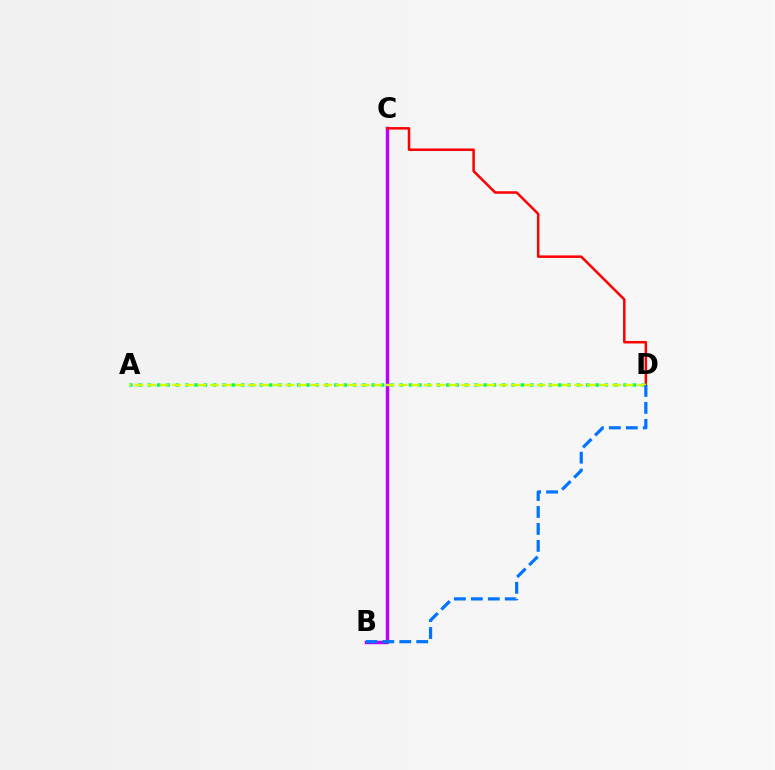{('B', 'C'): [{'color': '#b900ff', 'line_style': 'solid', 'thickness': 2.47}], ('C', 'D'): [{'color': '#ff0000', 'line_style': 'solid', 'thickness': 1.81}], ('A', 'D'): [{'color': '#00ff5c', 'line_style': 'dotted', 'thickness': 2.53}, {'color': '#d1ff00', 'line_style': 'dashed', 'thickness': 1.71}], ('B', 'D'): [{'color': '#0074ff', 'line_style': 'dashed', 'thickness': 2.3}]}